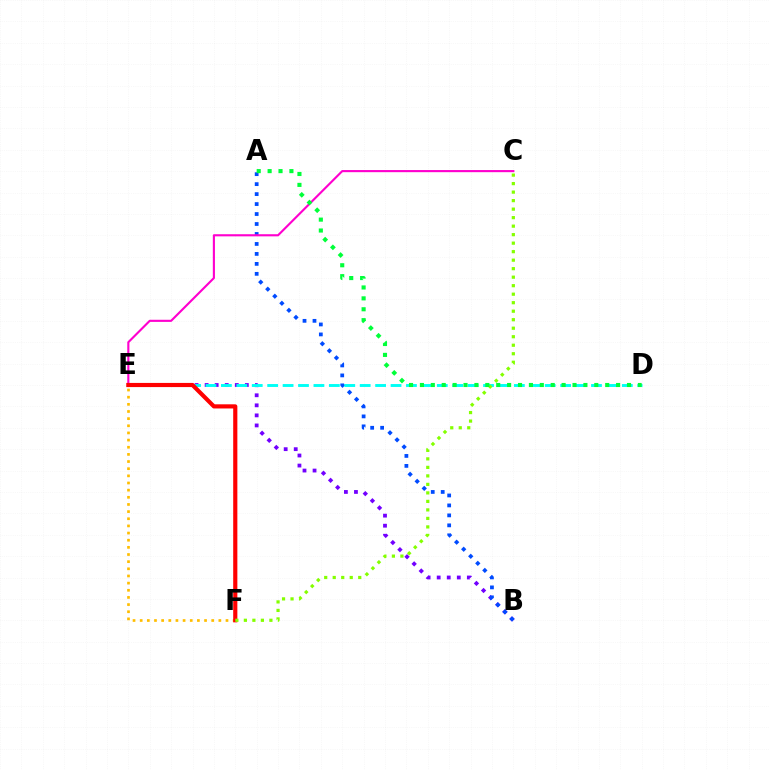{('B', 'E'): [{'color': '#7200ff', 'line_style': 'dotted', 'thickness': 2.73}], ('A', 'B'): [{'color': '#004bff', 'line_style': 'dotted', 'thickness': 2.71}], ('C', 'E'): [{'color': '#ff00cf', 'line_style': 'solid', 'thickness': 1.53}], ('D', 'E'): [{'color': '#00fff6', 'line_style': 'dashed', 'thickness': 2.09}], ('E', 'F'): [{'color': '#ffbd00', 'line_style': 'dotted', 'thickness': 1.94}, {'color': '#ff0000', 'line_style': 'solid', 'thickness': 3.0}], ('C', 'F'): [{'color': '#84ff00', 'line_style': 'dotted', 'thickness': 2.31}], ('A', 'D'): [{'color': '#00ff39', 'line_style': 'dotted', 'thickness': 2.96}]}